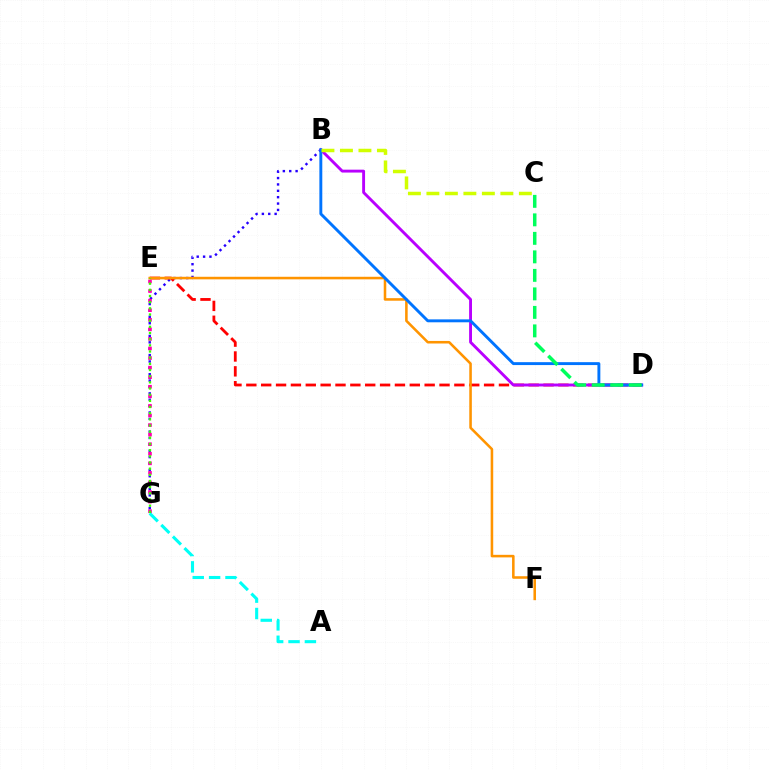{('A', 'G'): [{'color': '#00fff6', 'line_style': 'dashed', 'thickness': 2.23}], ('B', 'G'): [{'color': '#2500ff', 'line_style': 'dotted', 'thickness': 1.73}], ('D', 'E'): [{'color': '#ff0000', 'line_style': 'dashed', 'thickness': 2.02}], ('E', 'G'): [{'color': '#ff00ac', 'line_style': 'dotted', 'thickness': 2.6}, {'color': '#3dff00', 'line_style': 'dotted', 'thickness': 1.68}], ('B', 'D'): [{'color': '#b900ff', 'line_style': 'solid', 'thickness': 2.08}, {'color': '#0074ff', 'line_style': 'solid', 'thickness': 2.1}], ('E', 'F'): [{'color': '#ff9400', 'line_style': 'solid', 'thickness': 1.84}], ('C', 'D'): [{'color': '#00ff5c', 'line_style': 'dashed', 'thickness': 2.51}], ('B', 'C'): [{'color': '#d1ff00', 'line_style': 'dashed', 'thickness': 2.51}]}